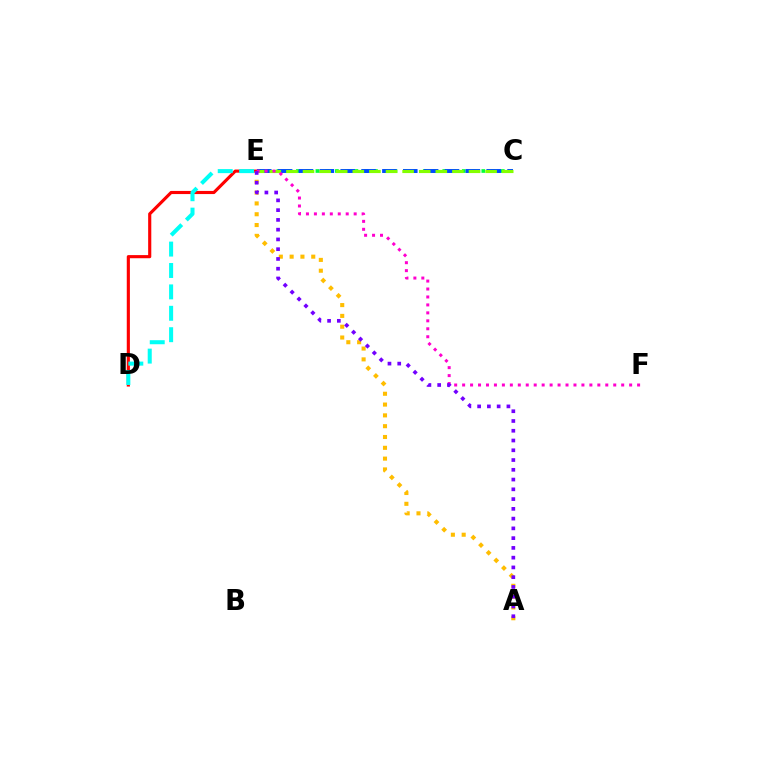{('D', 'E'): [{'color': '#ff0000', 'line_style': 'solid', 'thickness': 2.26}, {'color': '#00fff6', 'line_style': 'dashed', 'thickness': 2.91}], ('C', 'E'): [{'color': '#00ff39', 'line_style': 'dotted', 'thickness': 2.65}, {'color': '#004bff', 'line_style': 'dashed', 'thickness': 2.83}, {'color': '#84ff00', 'line_style': 'dashed', 'thickness': 2.25}], ('A', 'E'): [{'color': '#ffbd00', 'line_style': 'dotted', 'thickness': 2.94}, {'color': '#7200ff', 'line_style': 'dotted', 'thickness': 2.65}], ('E', 'F'): [{'color': '#ff00cf', 'line_style': 'dotted', 'thickness': 2.16}]}